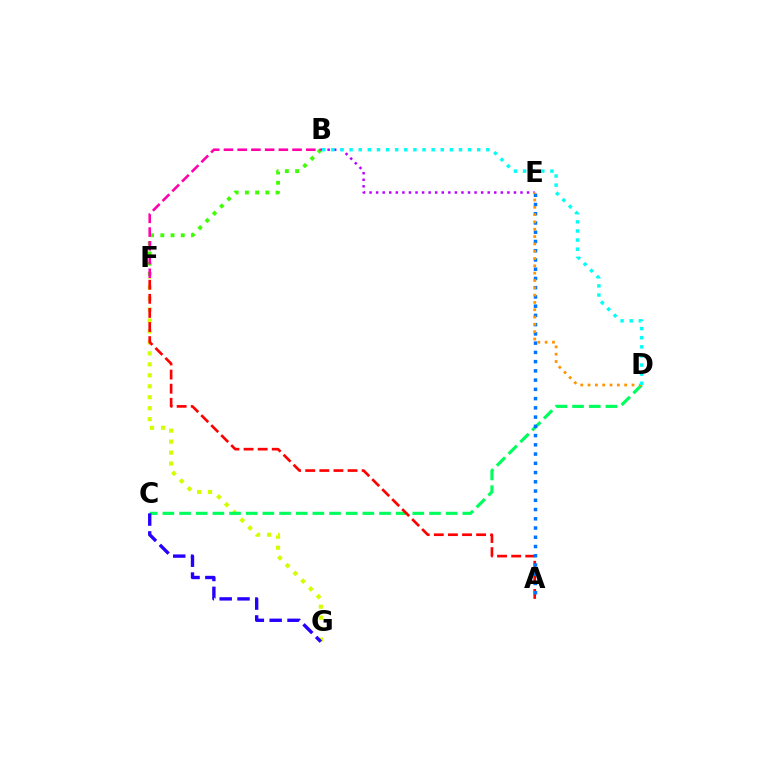{('F', 'G'): [{'color': '#d1ff00', 'line_style': 'dotted', 'thickness': 2.98}], ('C', 'D'): [{'color': '#00ff5c', 'line_style': 'dashed', 'thickness': 2.26}], ('B', 'E'): [{'color': '#b900ff', 'line_style': 'dotted', 'thickness': 1.78}], ('A', 'F'): [{'color': '#ff0000', 'line_style': 'dashed', 'thickness': 1.92}], ('B', 'F'): [{'color': '#3dff00', 'line_style': 'dotted', 'thickness': 2.78}, {'color': '#ff00ac', 'line_style': 'dashed', 'thickness': 1.86}], ('A', 'E'): [{'color': '#0074ff', 'line_style': 'dotted', 'thickness': 2.51}], ('D', 'E'): [{'color': '#ff9400', 'line_style': 'dotted', 'thickness': 1.99}], ('B', 'D'): [{'color': '#00fff6', 'line_style': 'dotted', 'thickness': 2.48}], ('C', 'G'): [{'color': '#2500ff', 'line_style': 'dashed', 'thickness': 2.42}]}